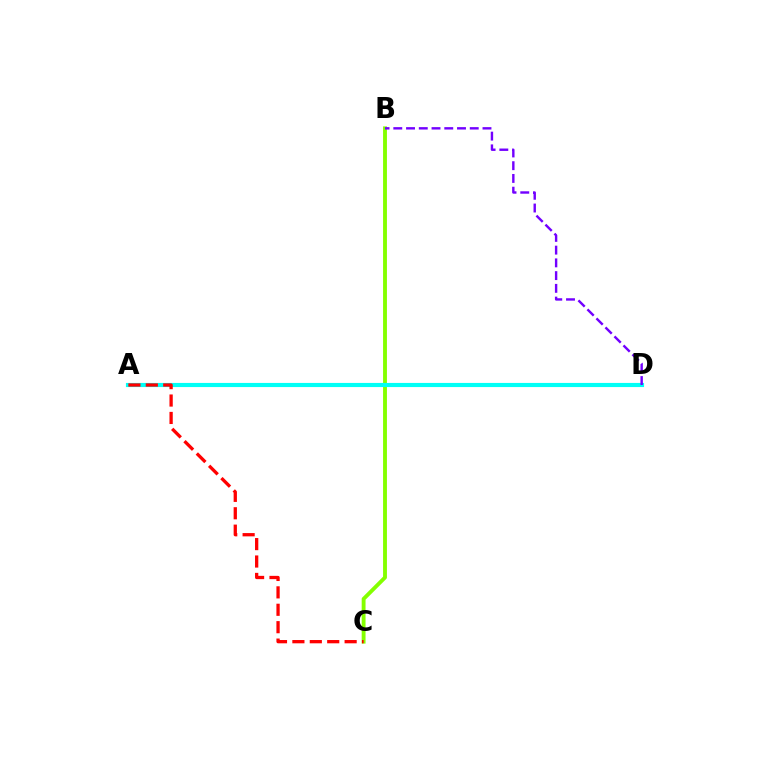{('B', 'C'): [{'color': '#84ff00', 'line_style': 'solid', 'thickness': 2.78}], ('A', 'D'): [{'color': '#00fff6', 'line_style': 'solid', 'thickness': 2.98}], ('B', 'D'): [{'color': '#7200ff', 'line_style': 'dashed', 'thickness': 1.73}], ('A', 'C'): [{'color': '#ff0000', 'line_style': 'dashed', 'thickness': 2.37}]}